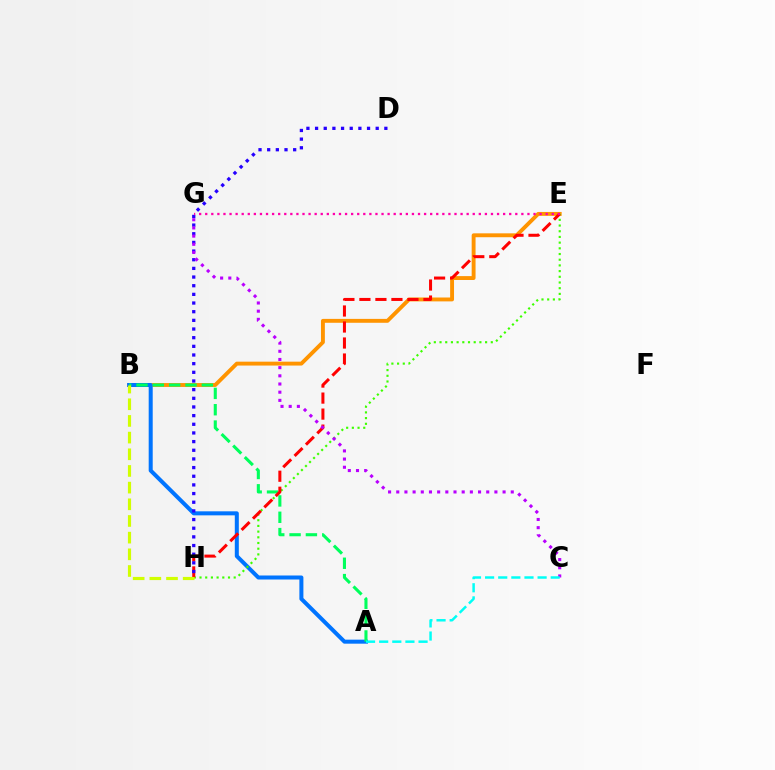{('B', 'E'): [{'color': '#ff9400', 'line_style': 'solid', 'thickness': 2.8}], ('A', 'B'): [{'color': '#0074ff', 'line_style': 'solid', 'thickness': 2.89}, {'color': '#00ff5c', 'line_style': 'dashed', 'thickness': 2.22}], ('E', 'H'): [{'color': '#3dff00', 'line_style': 'dotted', 'thickness': 1.55}, {'color': '#ff0000', 'line_style': 'dashed', 'thickness': 2.17}], ('B', 'H'): [{'color': '#d1ff00', 'line_style': 'dashed', 'thickness': 2.27}], ('D', 'H'): [{'color': '#2500ff', 'line_style': 'dotted', 'thickness': 2.35}], ('C', 'G'): [{'color': '#b900ff', 'line_style': 'dotted', 'thickness': 2.22}], ('E', 'G'): [{'color': '#ff00ac', 'line_style': 'dotted', 'thickness': 1.65}], ('A', 'C'): [{'color': '#00fff6', 'line_style': 'dashed', 'thickness': 1.78}]}